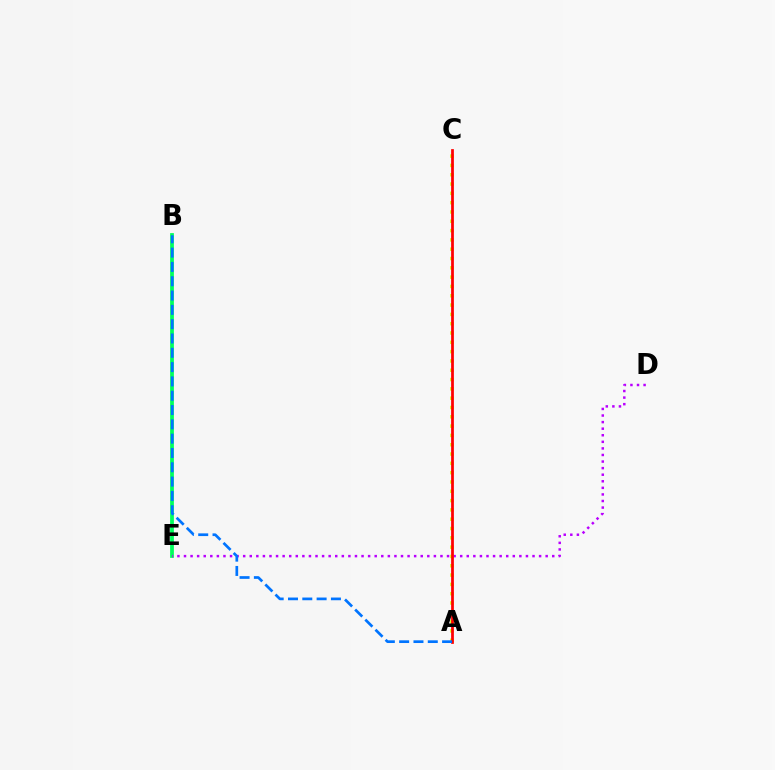{('B', 'E'): [{'color': '#00ff5c', 'line_style': 'solid', 'thickness': 2.71}], ('D', 'E'): [{'color': '#b900ff', 'line_style': 'dotted', 'thickness': 1.79}], ('A', 'C'): [{'color': '#d1ff00', 'line_style': 'dotted', 'thickness': 2.53}, {'color': '#ff0000', 'line_style': 'solid', 'thickness': 1.98}], ('A', 'B'): [{'color': '#0074ff', 'line_style': 'dashed', 'thickness': 1.94}]}